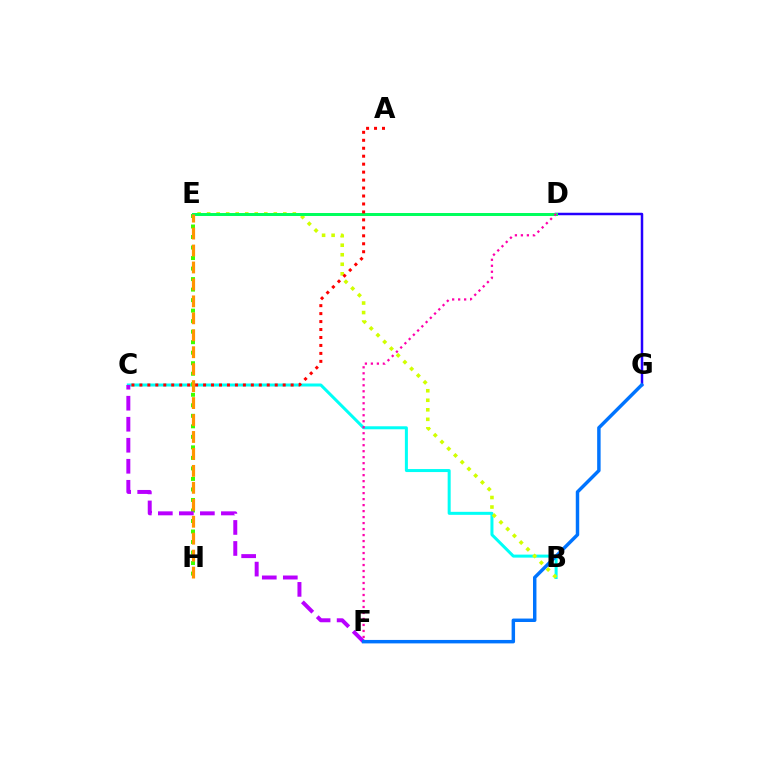{('B', 'C'): [{'color': '#00fff6', 'line_style': 'solid', 'thickness': 2.17}], ('B', 'E'): [{'color': '#d1ff00', 'line_style': 'dotted', 'thickness': 2.59}], ('E', 'H'): [{'color': '#3dff00', 'line_style': 'dotted', 'thickness': 2.86}, {'color': '#ff9400', 'line_style': 'dashed', 'thickness': 2.3}], ('D', 'G'): [{'color': '#2500ff', 'line_style': 'solid', 'thickness': 1.8}], ('C', 'F'): [{'color': '#b900ff', 'line_style': 'dashed', 'thickness': 2.85}], ('D', 'E'): [{'color': '#00ff5c', 'line_style': 'solid', 'thickness': 2.14}], ('A', 'C'): [{'color': '#ff0000', 'line_style': 'dotted', 'thickness': 2.16}], ('F', 'G'): [{'color': '#0074ff', 'line_style': 'solid', 'thickness': 2.49}], ('D', 'F'): [{'color': '#ff00ac', 'line_style': 'dotted', 'thickness': 1.63}]}